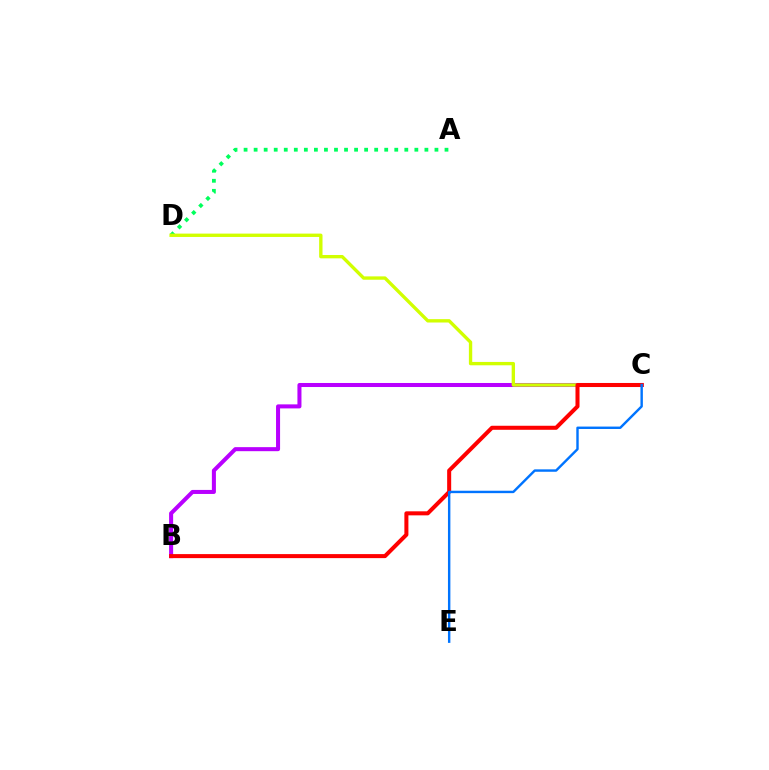{('A', 'D'): [{'color': '#00ff5c', 'line_style': 'dotted', 'thickness': 2.73}], ('B', 'C'): [{'color': '#b900ff', 'line_style': 'solid', 'thickness': 2.9}, {'color': '#ff0000', 'line_style': 'solid', 'thickness': 2.9}], ('C', 'D'): [{'color': '#d1ff00', 'line_style': 'solid', 'thickness': 2.41}], ('C', 'E'): [{'color': '#0074ff', 'line_style': 'solid', 'thickness': 1.74}]}